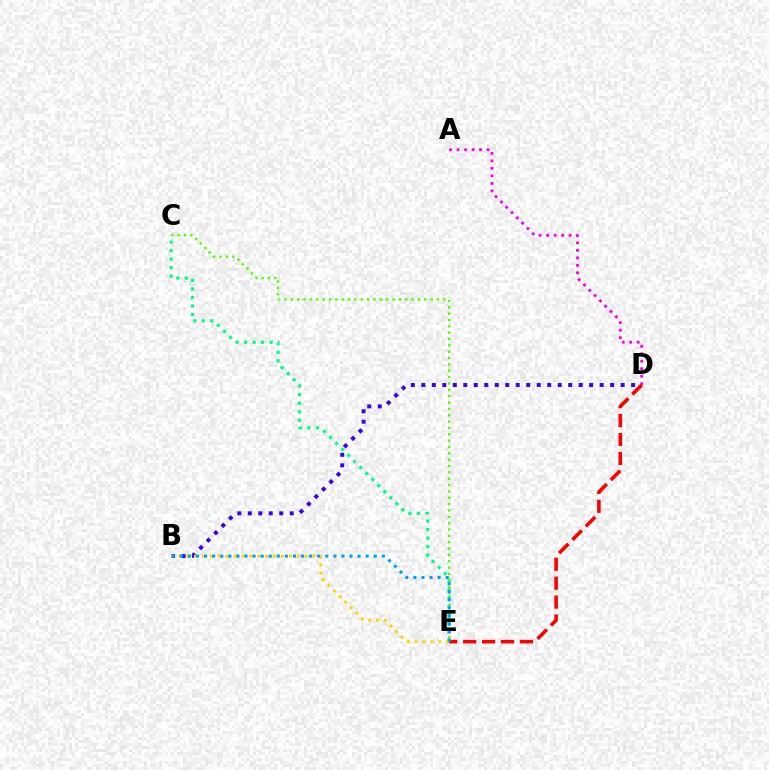{('B', 'D'): [{'color': '#3700ff', 'line_style': 'dotted', 'thickness': 2.85}], ('C', 'E'): [{'color': '#00ff86', 'line_style': 'dotted', 'thickness': 2.32}, {'color': '#4fff00', 'line_style': 'dotted', 'thickness': 1.72}], ('A', 'D'): [{'color': '#ff00ed', 'line_style': 'dotted', 'thickness': 2.04}], ('B', 'E'): [{'color': '#ffd500', 'line_style': 'dotted', 'thickness': 2.15}, {'color': '#009eff', 'line_style': 'dotted', 'thickness': 2.19}], ('D', 'E'): [{'color': '#ff0000', 'line_style': 'dashed', 'thickness': 2.57}]}